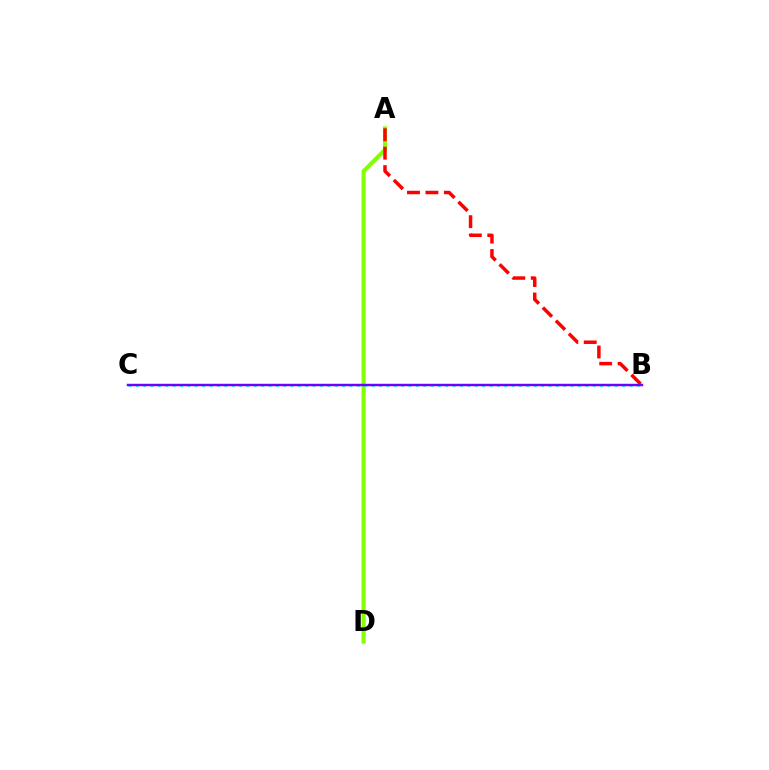{('A', 'D'): [{'color': '#84ff00', 'line_style': 'solid', 'thickness': 2.95}], ('B', 'C'): [{'color': '#00fff6', 'line_style': 'dotted', 'thickness': 2.0}, {'color': '#7200ff', 'line_style': 'solid', 'thickness': 1.77}], ('A', 'B'): [{'color': '#ff0000', 'line_style': 'dashed', 'thickness': 2.5}]}